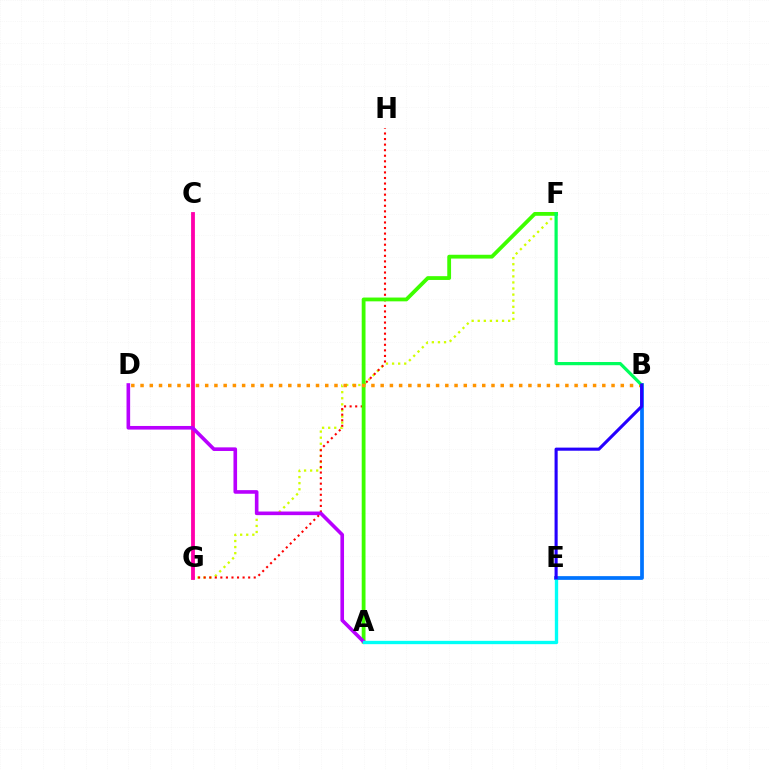{('F', 'G'): [{'color': '#d1ff00', 'line_style': 'dotted', 'thickness': 1.65}], ('G', 'H'): [{'color': '#ff0000', 'line_style': 'dotted', 'thickness': 1.51}], ('C', 'G'): [{'color': '#ff00ac', 'line_style': 'solid', 'thickness': 2.74}], ('A', 'F'): [{'color': '#3dff00', 'line_style': 'solid', 'thickness': 2.74}], ('A', 'D'): [{'color': '#b900ff', 'line_style': 'solid', 'thickness': 2.6}], ('A', 'E'): [{'color': '#00fff6', 'line_style': 'solid', 'thickness': 2.4}], ('B', 'D'): [{'color': '#ff9400', 'line_style': 'dotted', 'thickness': 2.51}], ('B', 'E'): [{'color': '#0074ff', 'line_style': 'solid', 'thickness': 2.68}, {'color': '#2500ff', 'line_style': 'solid', 'thickness': 2.24}], ('B', 'F'): [{'color': '#00ff5c', 'line_style': 'solid', 'thickness': 2.31}]}